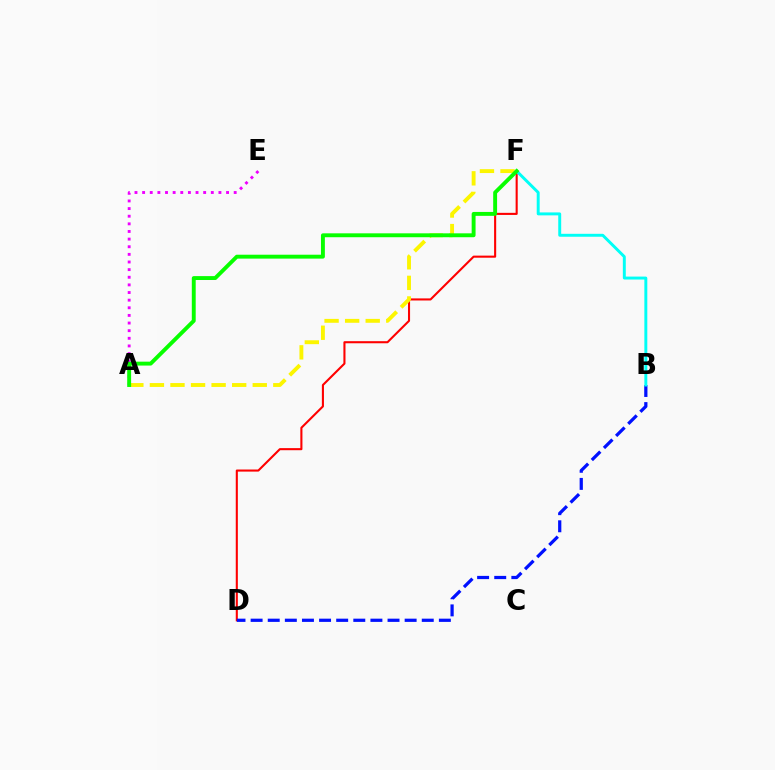{('D', 'F'): [{'color': '#ff0000', 'line_style': 'solid', 'thickness': 1.5}], ('B', 'D'): [{'color': '#0010ff', 'line_style': 'dashed', 'thickness': 2.32}], ('A', 'E'): [{'color': '#ee00ff', 'line_style': 'dotted', 'thickness': 2.07}], ('B', 'F'): [{'color': '#00fff6', 'line_style': 'solid', 'thickness': 2.12}], ('A', 'F'): [{'color': '#fcf500', 'line_style': 'dashed', 'thickness': 2.79}, {'color': '#08ff00', 'line_style': 'solid', 'thickness': 2.81}]}